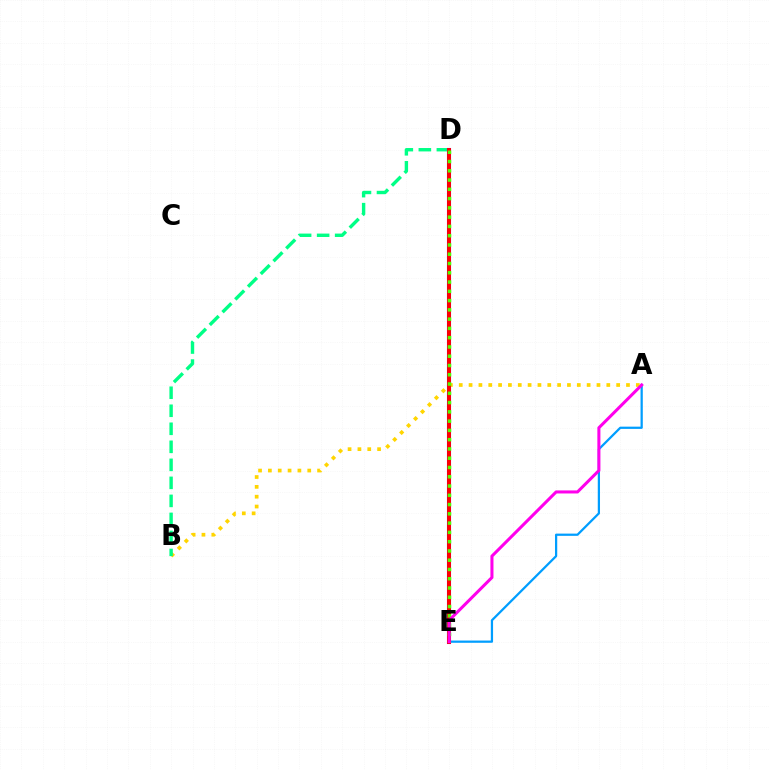{('A', 'B'): [{'color': '#ffd500', 'line_style': 'dotted', 'thickness': 2.67}], ('B', 'D'): [{'color': '#00ff86', 'line_style': 'dashed', 'thickness': 2.45}], ('A', 'E'): [{'color': '#009eff', 'line_style': 'solid', 'thickness': 1.61}, {'color': '#ff00ed', 'line_style': 'solid', 'thickness': 2.19}], ('D', 'E'): [{'color': '#3700ff', 'line_style': 'solid', 'thickness': 2.93}, {'color': '#ff0000', 'line_style': 'solid', 'thickness': 2.79}, {'color': '#4fff00', 'line_style': 'dotted', 'thickness': 2.52}]}